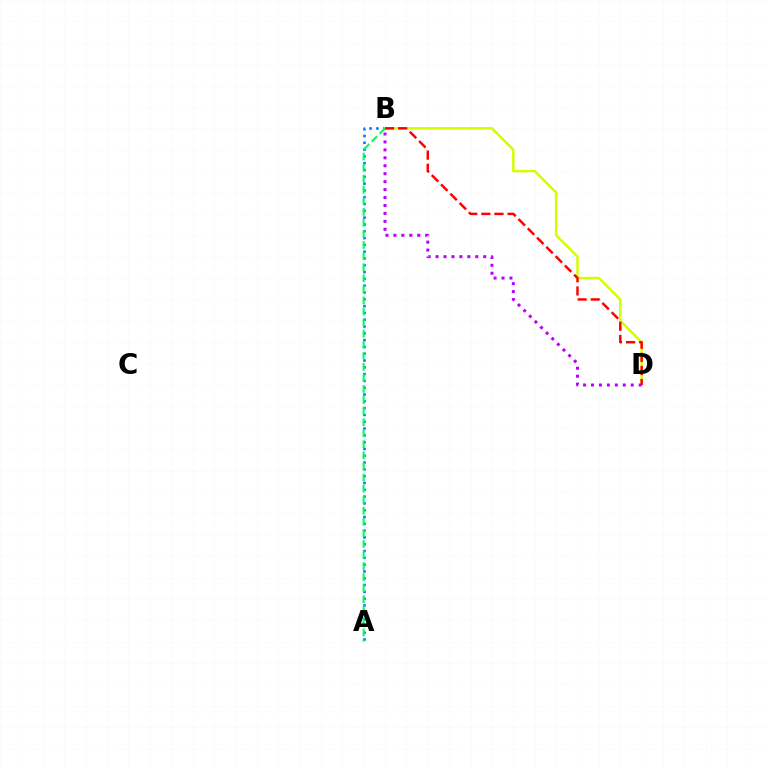{('A', 'B'): [{'color': '#0074ff', 'line_style': 'dotted', 'thickness': 1.85}, {'color': '#00ff5c', 'line_style': 'dashed', 'thickness': 1.5}], ('B', 'D'): [{'color': '#d1ff00', 'line_style': 'solid', 'thickness': 1.78}, {'color': '#ff0000', 'line_style': 'dashed', 'thickness': 1.78}, {'color': '#b900ff', 'line_style': 'dotted', 'thickness': 2.16}]}